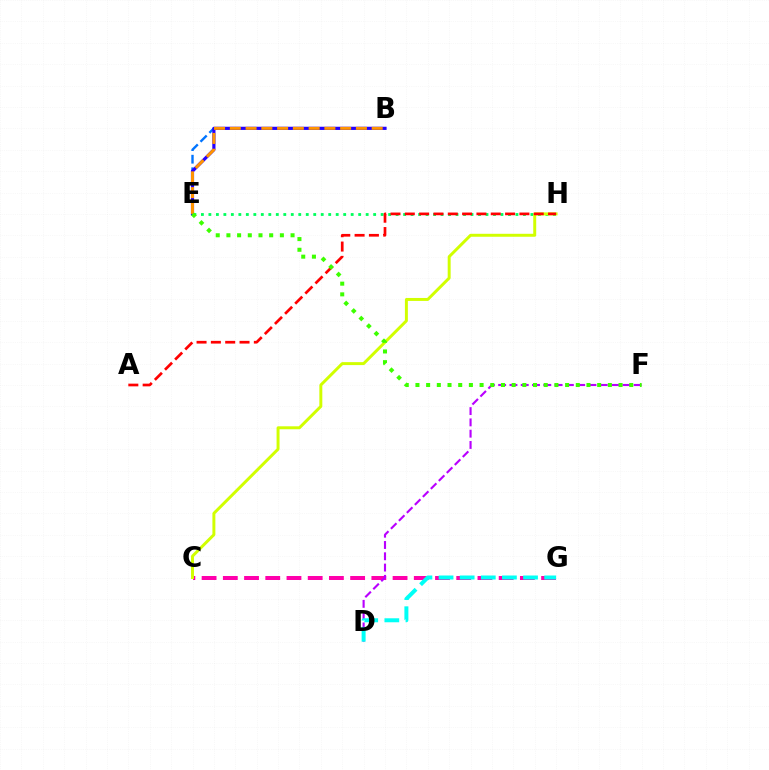{('C', 'G'): [{'color': '#ff00ac', 'line_style': 'dashed', 'thickness': 2.88}], ('E', 'H'): [{'color': '#00ff5c', 'line_style': 'dotted', 'thickness': 2.03}], ('B', 'E'): [{'color': '#0074ff', 'line_style': 'dashed', 'thickness': 1.71}, {'color': '#2500ff', 'line_style': 'solid', 'thickness': 2.29}, {'color': '#ff9400', 'line_style': 'dashed', 'thickness': 2.14}], ('D', 'F'): [{'color': '#b900ff', 'line_style': 'dashed', 'thickness': 1.53}], ('C', 'H'): [{'color': '#d1ff00', 'line_style': 'solid', 'thickness': 2.13}], ('D', 'G'): [{'color': '#00fff6', 'line_style': 'dashed', 'thickness': 2.87}], ('A', 'H'): [{'color': '#ff0000', 'line_style': 'dashed', 'thickness': 1.95}], ('E', 'F'): [{'color': '#3dff00', 'line_style': 'dotted', 'thickness': 2.9}]}